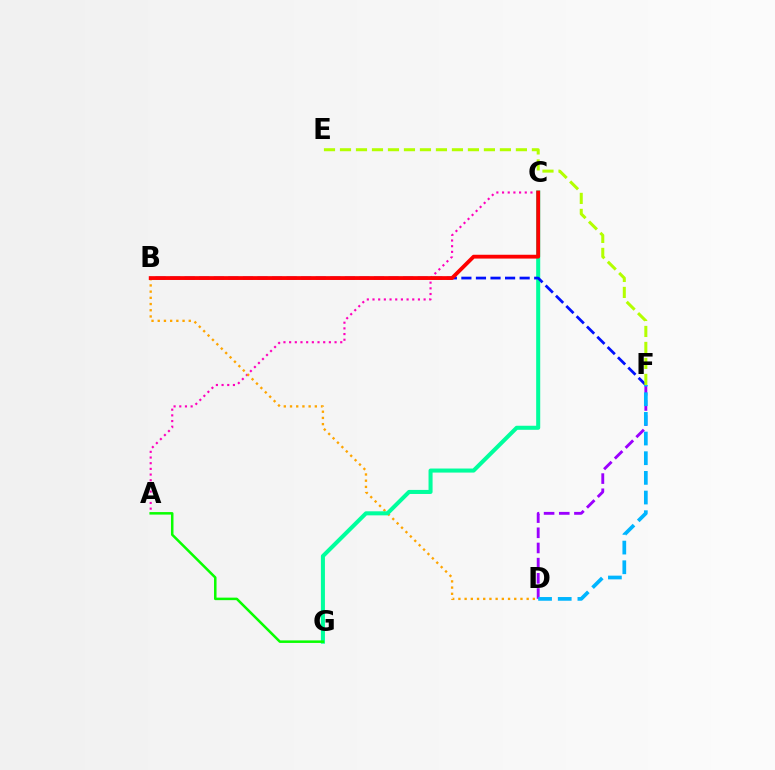{('A', 'C'): [{'color': '#ff00bd', 'line_style': 'dotted', 'thickness': 1.54}], ('B', 'D'): [{'color': '#ffa500', 'line_style': 'dotted', 'thickness': 1.69}], ('C', 'G'): [{'color': '#00ff9d', 'line_style': 'solid', 'thickness': 2.91}], ('A', 'G'): [{'color': '#08ff00', 'line_style': 'solid', 'thickness': 1.81}], ('B', 'F'): [{'color': '#0010ff', 'line_style': 'dashed', 'thickness': 1.98}], ('B', 'C'): [{'color': '#ff0000', 'line_style': 'solid', 'thickness': 2.75}], ('E', 'F'): [{'color': '#b3ff00', 'line_style': 'dashed', 'thickness': 2.17}], ('D', 'F'): [{'color': '#9b00ff', 'line_style': 'dashed', 'thickness': 2.06}, {'color': '#00b5ff', 'line_style': 'dashed', 'thickness': 2.67}]}